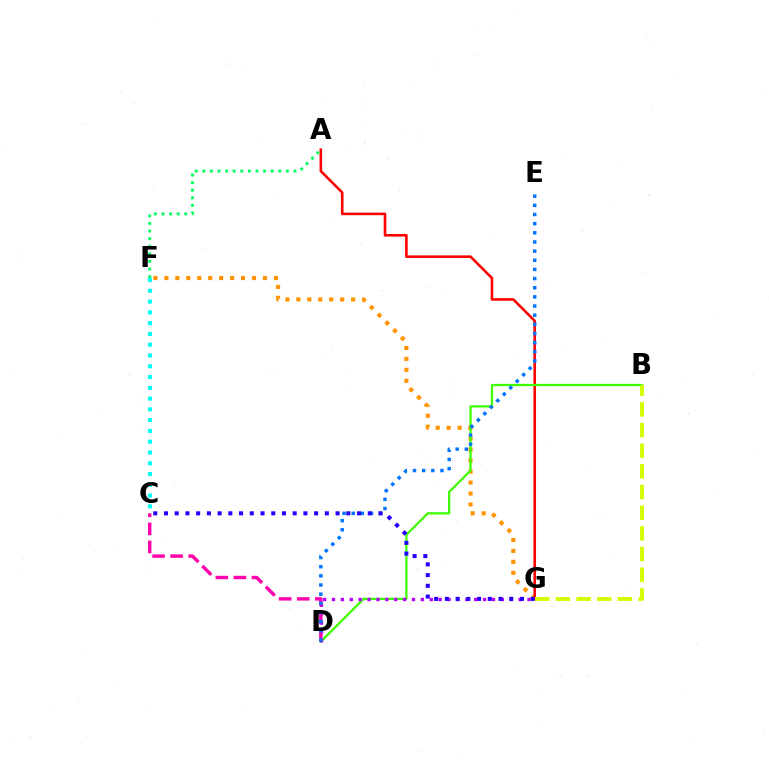{('F', 'G'): [{'color': '#ff9400', 'line_style': 'dotted', 'thickness': 2.98}], ('A', 'G'): [{'color': '#ff0000', 'line_style': 'solid', 'thickness': 1.88}], ('B', 'D'): [{'color': '#3dff00', 'line_style': 'solid', 'thickness': 1.62}], ('D', 'G'): [{'color': '#b900ff', 'line_style': 'dotted', 'thickness': 2.41}], ('C', 'D'): [{'color': '#ff00ac', 'line_style': 'dashed', 'thickness': 2.45}], ('B', 'G'): [{'color': '#d1ff00', 'line_style': 'dashed', 'thickness': 2.81}], ('D', 'E'): [{'color': '#0074ff', 'line_style': 'dotted', 'thickness': 2.49}], ('C', 'G'): [{'color': '#2500ff', 'line_style': 'dotted', 'thickness': 2.91}], ('A', 'F'): [{'color': '#00ff5c', 'line_style': 'dotted', 'thickness': 2.06}], ('C', 'F'): [{'color': '#00fff6', 'line_style': 'dotted', 'thickness': 2.93}]}